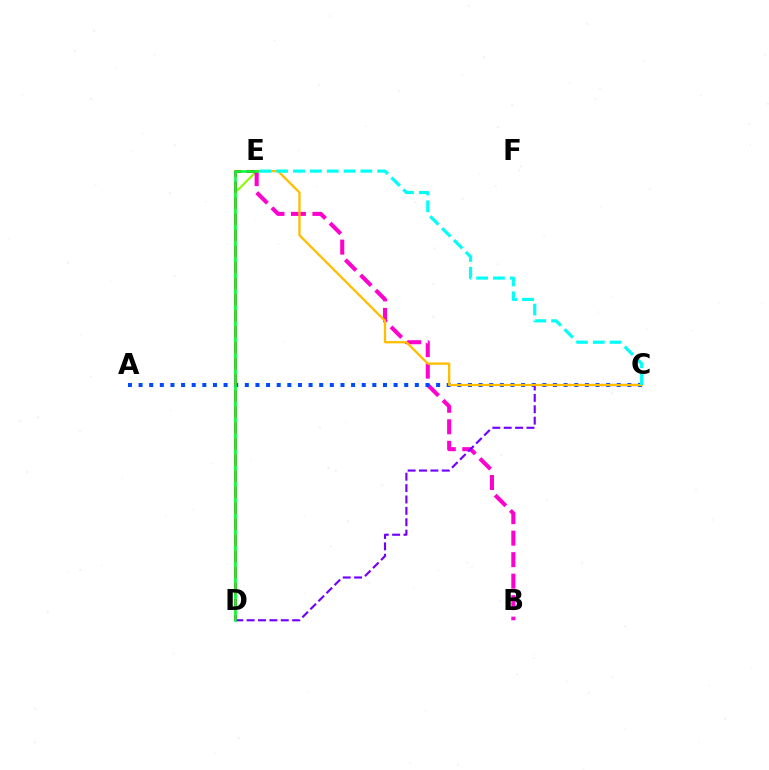{('D', 'E'): [{'color': '#84ff00', 'line_style': 'solid', 'thickness': 1.51}, {'color': '#ff0000', 'line_style': 'dashed', 'thickness': 2.18}, {'color': '#00ff39', 'line_style': 'solid', 'thickness': 1.85}], ('B', 'E'): [{'color': '#ff00cf', 'line_style': 'dashed', 'thickness': 2.92}], ('A', 'C'): [{'color': '#004bff', 'line_style': 'dotted', 'thickness': 2.89}], ('C', 'D'): [{'color': '#7200ff', 'line_style': 'dashed', 'thickness': 1.55}], ('C', 'E'): [{'color': '#ffbd00', 'line_style': 'solid', 'thickness': 1.65}, {'color': '#00fff6', 'line_style': 'dashed', 'thickness': 2.29}]}